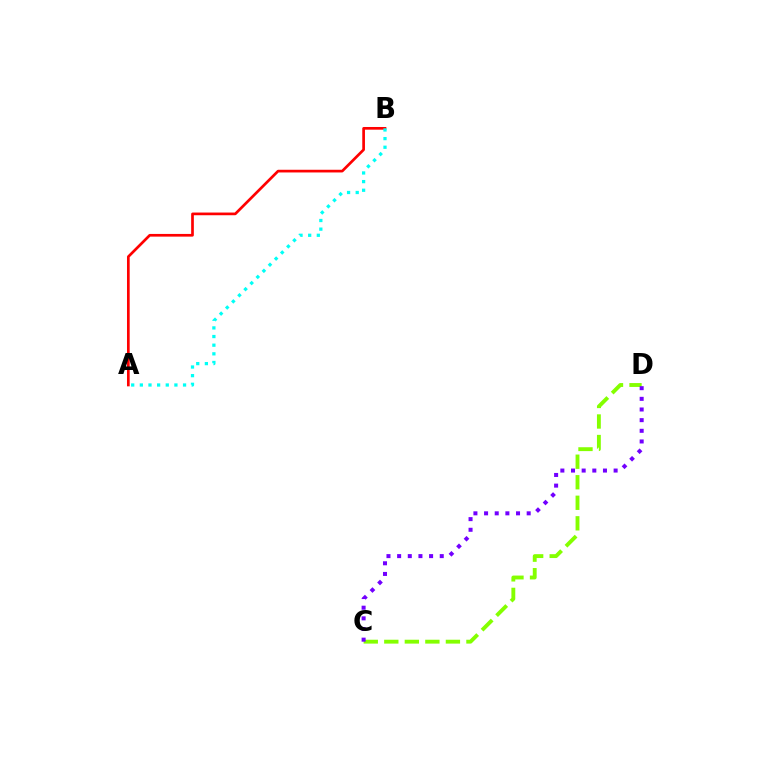{('C', 'D'): [{'color': '#84ff00', 'line_style': 'dashed', 'thickness': 2.79}, {'color': '#7200ff', 'line_style': 'dotted', 'thickness': 2.89}], ('A', 'B'): [{'color': '#ff0000', 'line_style': 'solid', 'thickness': 1.94}, {'color': '#00fff6', 'line_style': 'dotted', 'thickness': 2.35}]}